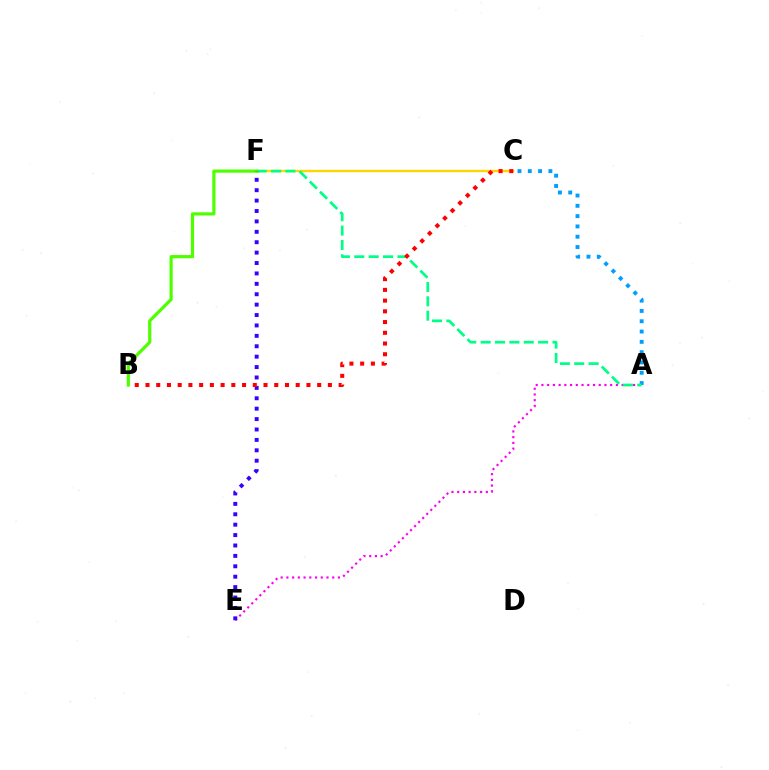{('A', 'E'): [{'color': '#ff00ed', 'line_style': 'dotted', 'thickness': 1.56}], ('C', 'F'): [{'color': '#ffd500', 'line_style': 'solid', 'thickness': 1.7}], ('A', 'C'): [{'color': '#009eff', 'line_style': 'dotted', 'thickness': 2.8}], ('A', 'F'): [{'color': '#00ff86', 'line_style': 'dashed', 'thickness': 1.95}], ('B', 'F'): [{'color': '#4fff00', 'line_style': 'solid', 'thickness': 2.3}], ('E', 'F'): [{'color': '#3700ff', 'line_style': 'dotted', 'thickness': 2.83}], ('B', 'C'): [{'color': '#ff0000', 'line_style': 'dotted', 'thickness': 2.92}]}